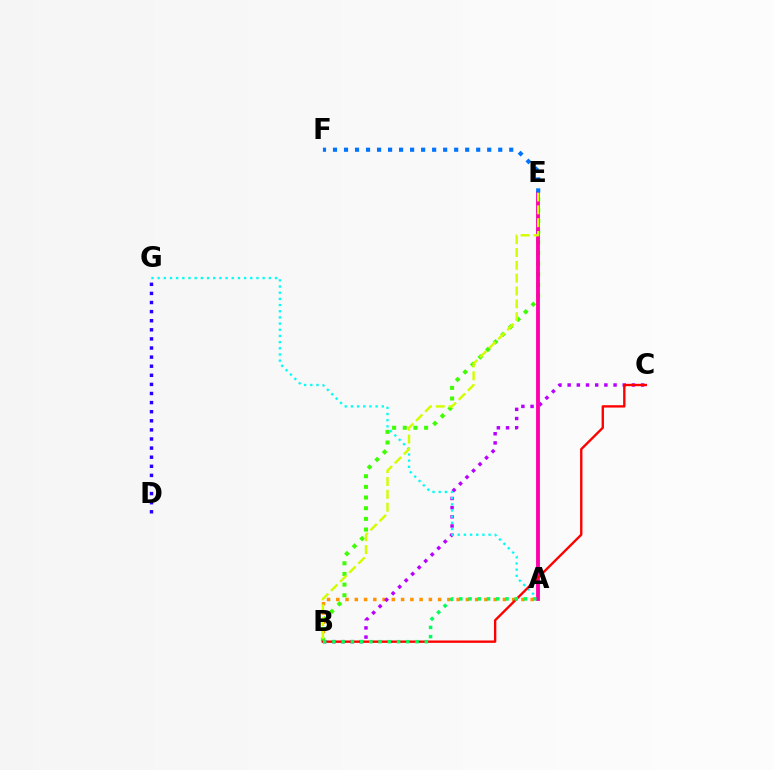{('A', 'B'): [{'color': '#ff9400', 'line_style': 'dotted', 'thickness': 2.52}, {'color': '#00ff5c', 'line_style': 'dotted', 'thickness': 2.51}], ('B', 'C'): [{'color': '#b900ff', 'line_style': 'dotted', 'thickness': 2.49}, {'color': '#ff0000', 'line_style': 'solid', 'thickness': 1.7}], ('B', 'E'): [{'color': '#3dff00', 'line_style': 'dotted', 'thickness': 2.9}, {'color': '#d1ff00', 'line_style': 'dashed', 'thickness': 1.74}], ('A', 'G'): [{'color': '#00fff6', 'line_style': 'dotted', 'thickness': 1.68}], ('A', 'E'): [{'color': '#ff00ac', 'line_style': 'solid', 'thickness': 2.77}], ('E', 'F'): [{'color': '#0074ff', 'line_style': 'dotted', 'thickness': 2.99}], ('D', 'G'): [{'color': '#2500ff', 'line_style': 'dotted', 'thickness': 2.47}]}